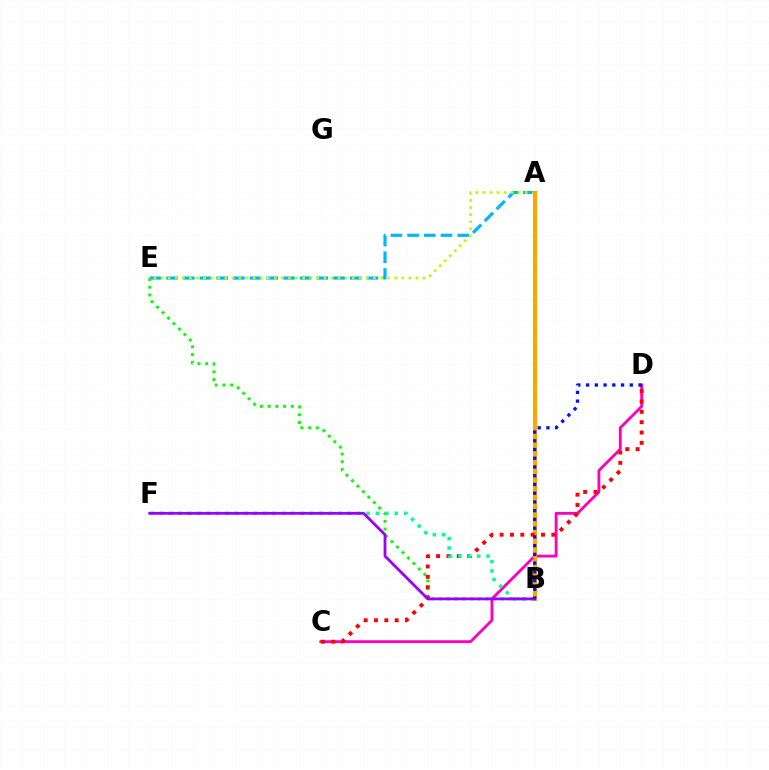{('A', 'E'): [{'color': '#00b5ff', 'line_style': 'dashed', 'thickness': 2.27}, {'color': '#b3ff00', 'line_style': 'dotted', 'thickness': 1.92}], ('B', 'E'): [{'color': '#08ff00', 'line_style': 'dotted', 'thickness': 2.1}], ('C', 'D'): [{'color': '#ff00bd', 'line_style': 'solid', 'thickness': 2.05}, {'color': '#ff0000', 'line_style': 'dotted', 'thickness': 2.81}], ('A', 'B'): [{'color': '#ffa500', 'line_style': 'solid', 'thickness': 2.96}], ('B', 'F'): [{'color': '#00ff9d', 'line_style': 'dotted', 'thickness': 2.55}, {'color': '#9b00ff', 'line_style': 'solid', 'thickness': 2.02}], ('B', 'D'): [{'color': '#0010ff', 'line_style': 'dotted', 'thickness': 2.37}]}